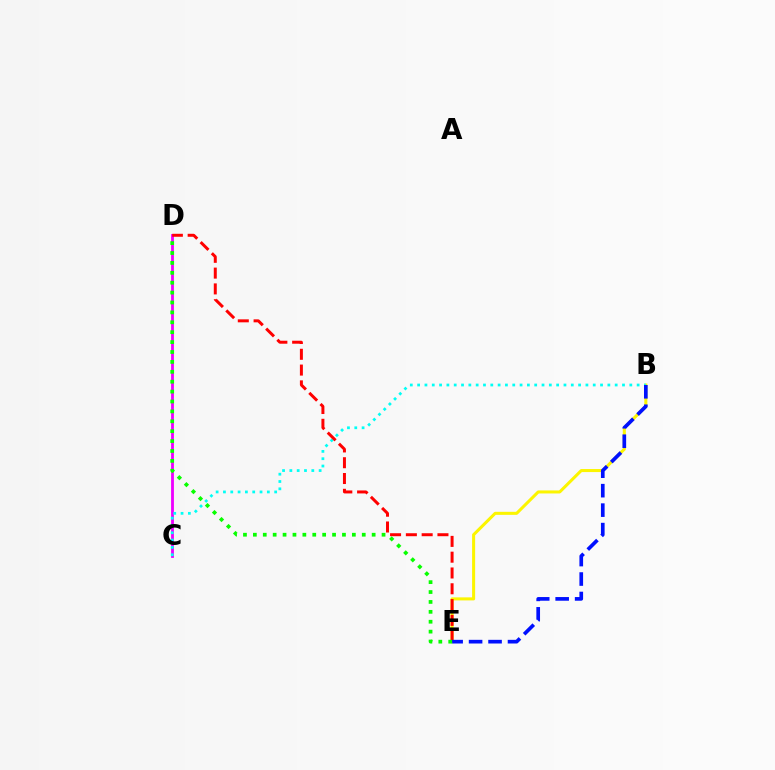{('B', 'E'): [{'color': '#fcf500', 'line_style': 'solid', 'thickness': 2.19}, {'color': '#0010ff', 'line_style': 'dashed', 'thickness': 2.64}], ('C', 'D'): [{'color': '#ee00ff', 'line_style': 'solid', 'thickness': 2.02}], ('B', 'C'): [{'color': '#00fff6', 'line_style': 'dotted', 'thickness': 1.99}], ('D', 'E'): [{'color': '#ff0000', 'line_style': 'dashed', 'thickness': 2.15}, {'color': '#08ff00', 'line_style': 'dotted', 'thickness': 2.69}]}